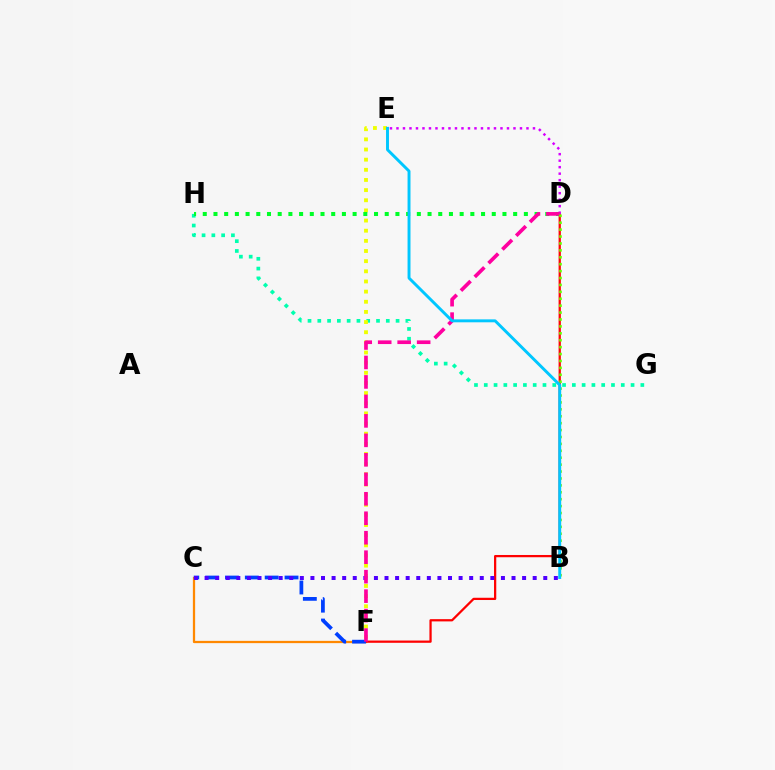{('G', 'H'): [{'color': '#00ffaf', 'line_style': 'dotted', 'thickness': 2.66}], ('C', 'F'): [{'color': '#ff8800', 'line_style': 'solid', 'thickness': 1.63}, {'color': '#003fff', 'line_style': 'dashed', 'thickness': 2.7}], ('E', 'F'): [{'color': '#eeff00', 'line_style': 'dotted', 'thickness': 2.76}], ('D', 'F'): [{'color': '#ff0000', 'line_style': 'solid', 'thickness': 1.62}, {'color': '#ff00a0', 'line_style': 'dashed', 'thickness': 2.65}], ('B', 'C'): [{'color': '#4f00ff', 'line_style': 'dotted', 'thickness': 2.88}], ('D', 'H'): [{'color': '#00ff27', 'line_style': 'dotted', 'thickness': 2.91}], ('D', 'E'): [{'color': '#d600ff', 'line_style': 'dotted', 'thickness': 1.77}], ('B', 'D'): [{'color': '#66ff00', 'line_style': 'dotted', 'thickness': 1.88}], ('B', 'E'): [{'color': '#00c7ff', 'line_style': 'solid', 'thickness': 2.11}]}